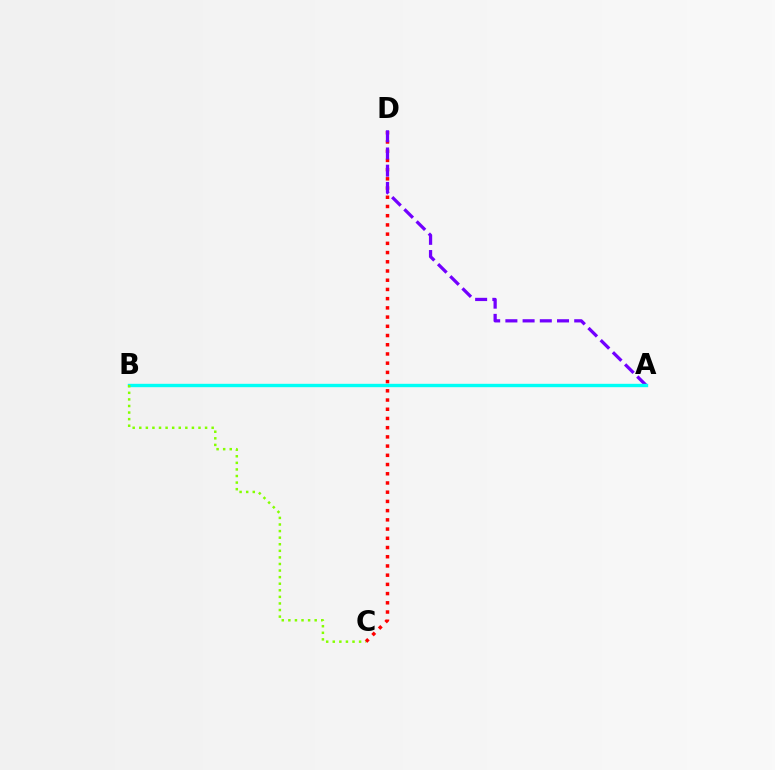{('C', 'D'): [{'color': '#ff0000', 'line_style': 'dotted', 'thickness': 2.5}], ('A', 'D'): [{'color': '#7200ff', 'line_style': 'dashed', 'thickness': 2.34}], ('A', 'B'): [{'color': '#00fff6', 'line_style': 'solid', 'thickness': 2.43}], ('B', 'C'): [{'color': '#84ff00', 'line_style': 'dotted', 'thickness': 1.79}]}